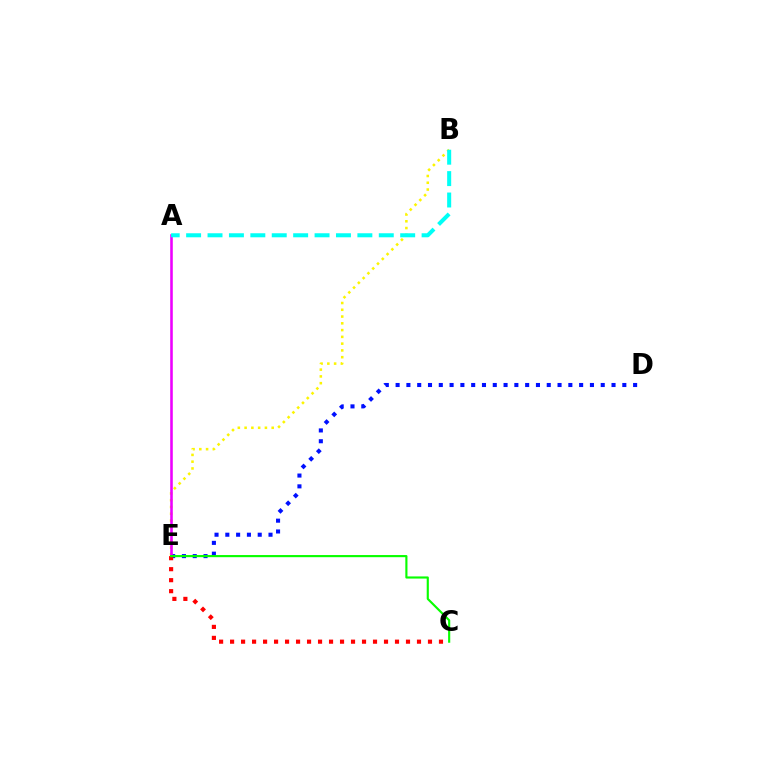{('B', 'E'): [{'color': '#fcf500', 'line_style': 'dotted', 'thickness': 1.84}], ('D', 'E'): [{'color': '#0010ff', 'line_style': 'dotted', 'thickness': 2.93}], ('A', 'E'): [{'color': '#ee00ff', 'line_style': 'solid', 'thickness': 1.86}], ('C', 'E'): [{'color': '#ff0000', 'line_style': 'dotted', 'thickness': 2.99}, {'color': '#08ff00', 'line_style': 'solid', 'thickness': 1.54}], ('A', 'B'): [{'color': '#00fff6', 'line_style': 'dashed', 'thickness': 2.91}]}